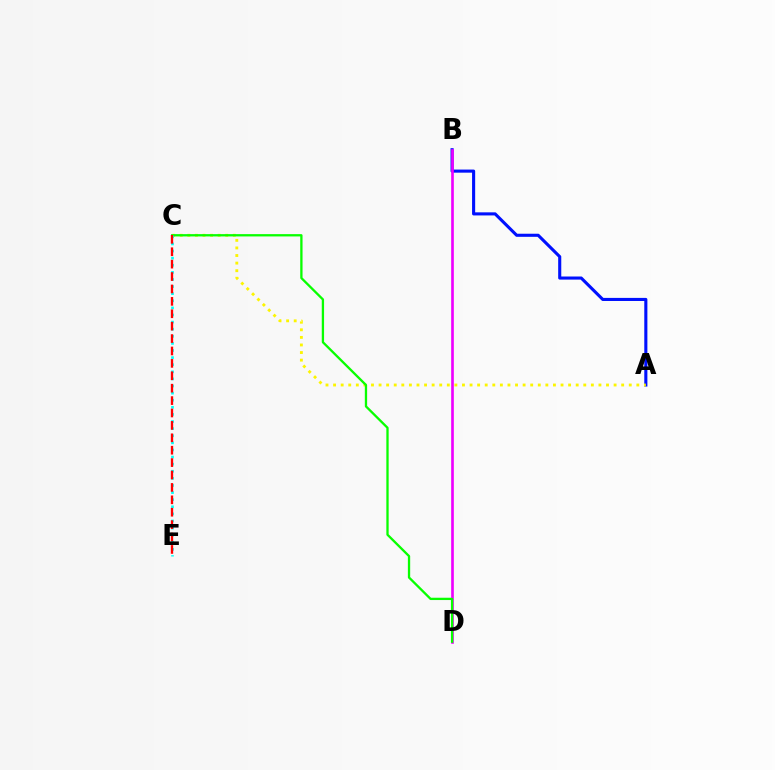{('A', 'B'): [{'color': '#0010ff', 'line_style': 'solid', 'thickness': 2.23}], ('B', 'D'): [{'color': '#ee00ff', 'line_style': 'solid', 'thickness': 1.9}], ('A', 'C'): [{'color': '#fcf500', 'line_style': 'dotted', 'thickness': 2.06}], ('C', 'D'): [{'color': '#08ff00', 'line_style': 'solid', 'thickness': 1.66}], ('C', 'E'): [{'color': '#00fff6', 'line_style': 'dotted', 'thickness': 1.93}, {'color': '#ff0000', 'line_style': 'dashed', 'thickness': 1.69}]}